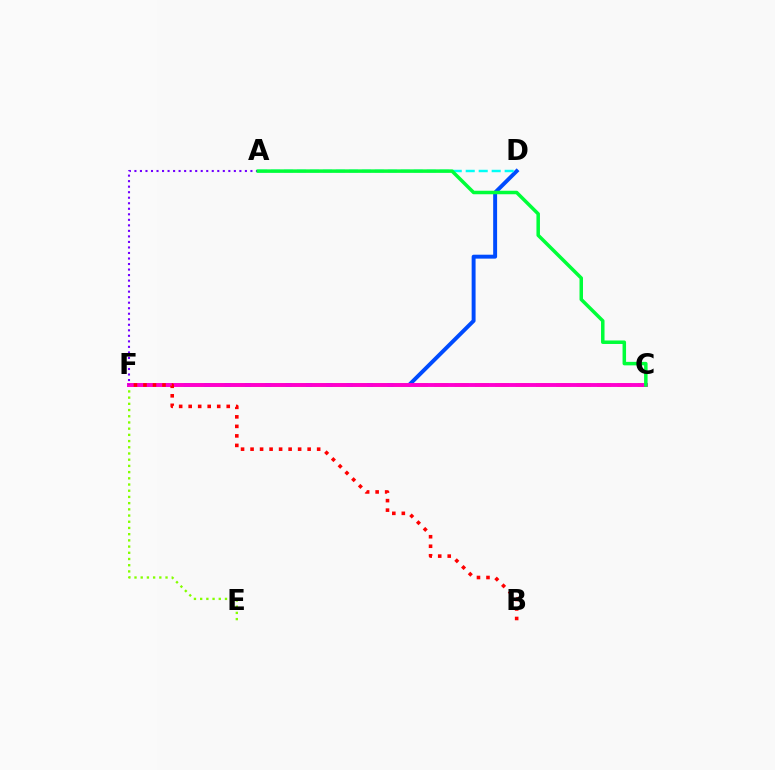{('D', 'F'): [{'color': '#004bff', 'line_style': 'solid', 'thickness': 2.83}], ('C', 'F'): [{'color': '#ffbd00', 'line_style': 'dashed', 'thickness': 2.76}, {'color': '#ff00cf', 'line_style': 'solid', 'thickness': 2.8}], ('E', 'F'): [{'color': '#84ff00', 'line_style': 'dotted', 'thickness': 1.69}], ('A', 'F'): [{'color': '#7200ff', 'line_style': 'dotted', 'thickness': 1.5}], ('A', 'D'): [{'color': '#00fff6', 'line_style': 'dashed', 'thickness': 1.76}], ('A', 'C'): [{'color': '#00ff39', 'line_style': 'solid', 'thickness': 2.52}], ('B', 'F'): [{'color': '#ff0000', 'line_style': 'dotted', 'thickness': 2.59}]}